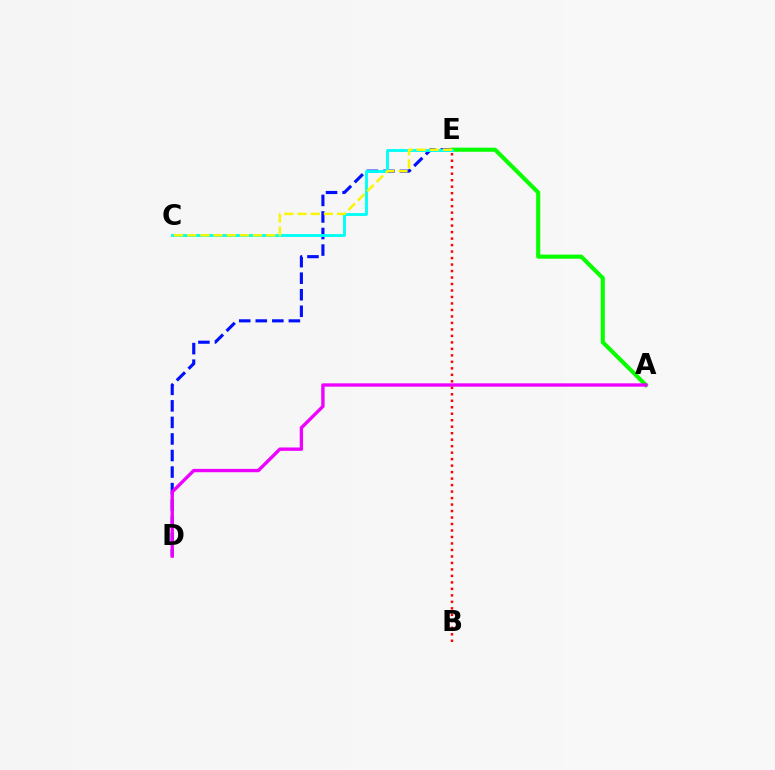{('D', 'E'): [{'color': '#0010ff', 'line_style': 'dashed', 'thickness': 2.25}], ('A', 'E'): [{'color': '#08ff00', 'line_style': 'solid', 'thickness': 2.94}], ('C', 'E'): [{'color': '#00fff6', 'line_style': 'solid', 'thickness': 2.06}, {'color': '#fcf500', 'line_style': 'dashed', 'thickness': 1.79}], ('A', 'D'): [{'color': '#ee00ff', 'line_style': 'solid', 'thickness': 2.41}], ('B', 'E'): [{'color': '#ff0000', 'line_style': 'dotted', 'thickness': 1.76}]}